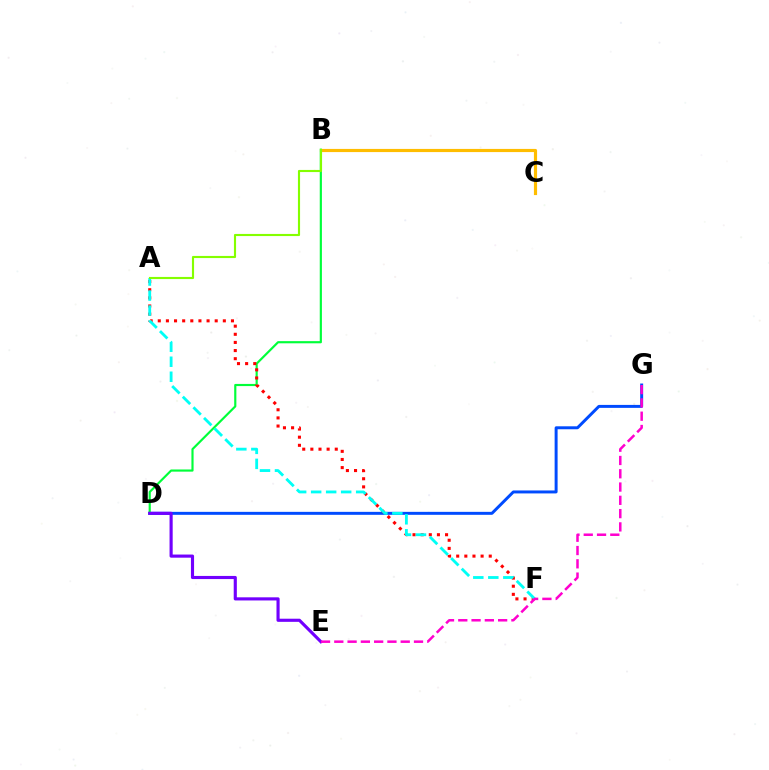{('D', 'G'): [{'color': '#004bff', 'line_style': 'solid', 'thickness': 2.13}], ('B', 'D'): [{'color': '#00ff39', 'line_style': 'solid', 'thickness': 1.56}], ('A', 'F'): [{'color': '#ff0000', 'line_style': 'dotted', 'thickness': 2.21}, {'color': '#00fff6', 'line_style': 'dashed', 'thickness': 2.04}], ('B', 'C'): [{'color': '#ffbd00', 'line_style': 'solid', 'thickness': 2.28}], ('A', 'B'): [{'color': '#84ff00', 'line_style': 'solid', 'thickness': 1.54}], ('D', 'E'): [{'color': '#7200ff', 'line_style': 'solid', 'thickness': 2.26}], ('E', 'G'): [{'color': '#ff00cf', 'line_style': 'dashed', 'thickness': 1.8}]}